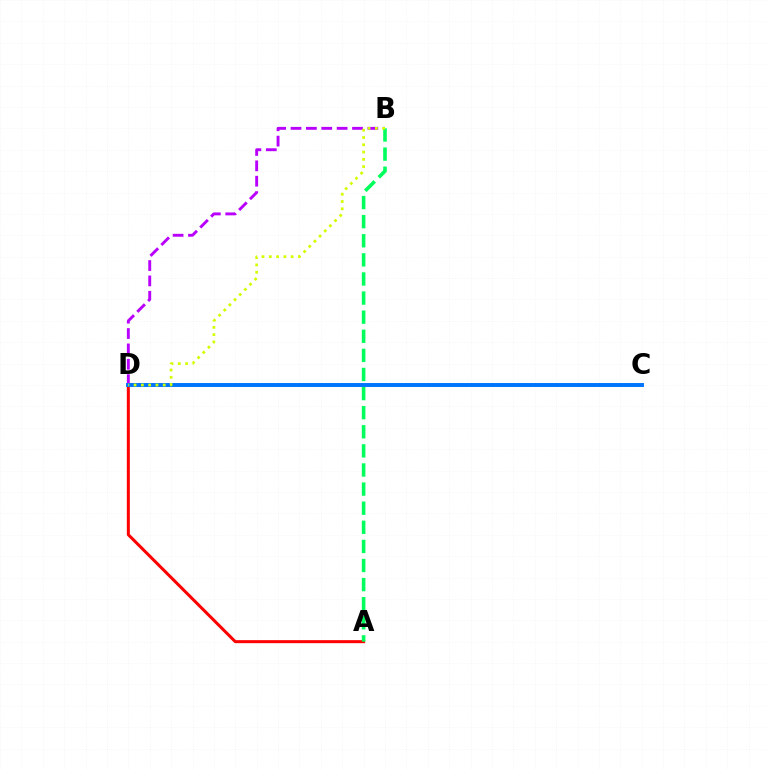{('B', 'D'): [{'color': '#b900ff', 'line_style': 'dashed', 'thickness': 2.09}, {'color': '#d1ff00', 'line_style': 'dotted', 'thickness': 1.98}], ('A', 'D'): [{'color': '#ff0000', 'line_style': 'solid', 'thickness': 2.18}], ('A', 'B'): [{'color': '#00ff5c', 'line_style': 'dashed', 'thickness': 2.6}], ('C', 'D'): [{'color': '#0074ff', 'line_style': 'solid', 'thickness': 2.83}]}